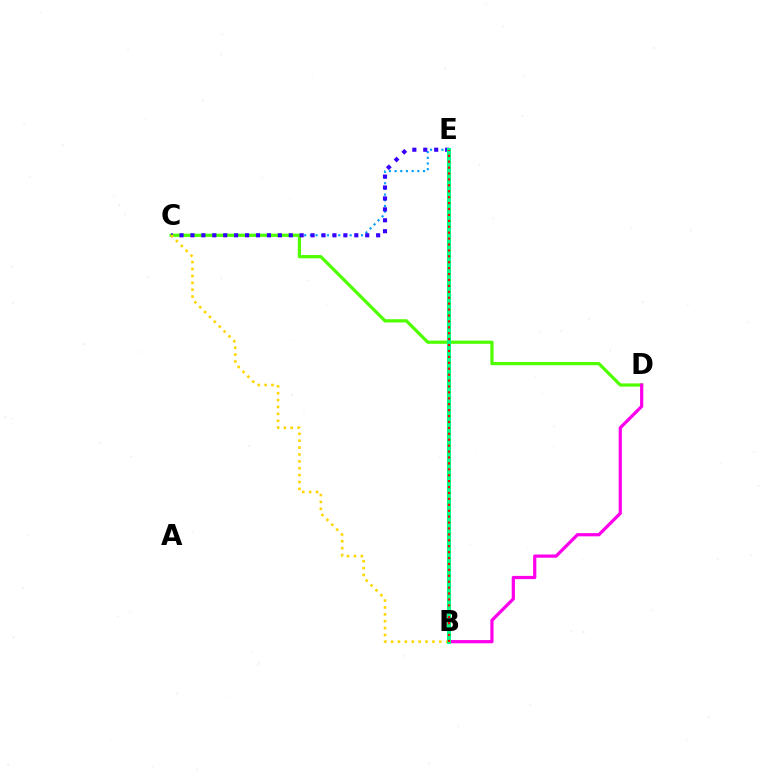{('C', 'E'): [{'color': '#009eff', 'line_style': 'dotted', 'thickness': 1.54}, {'color': '#3700ff', 'line_style': 'dotted', 'thickness': 2.97}], ('C', 'D'): [{'color': '#4fff00', 'line_style': 'solid', 'thickness': 2.32}], ('B', 'D'): [{'color': '#ff00ed', 'line_style': 'solid', 'thickness': 2.32}], ('B', 'C'): [{'color': '#ffd500', 'line_style': 'dotted', 'thickness': 1.87}], ('B', 'E'): [{'color': '#00ff86', 'line_style': 'solid', 'thickness': 2.91}, {'color': '#ff0000', 'line_style': 'dotted', 'thickness': 1.61}]}